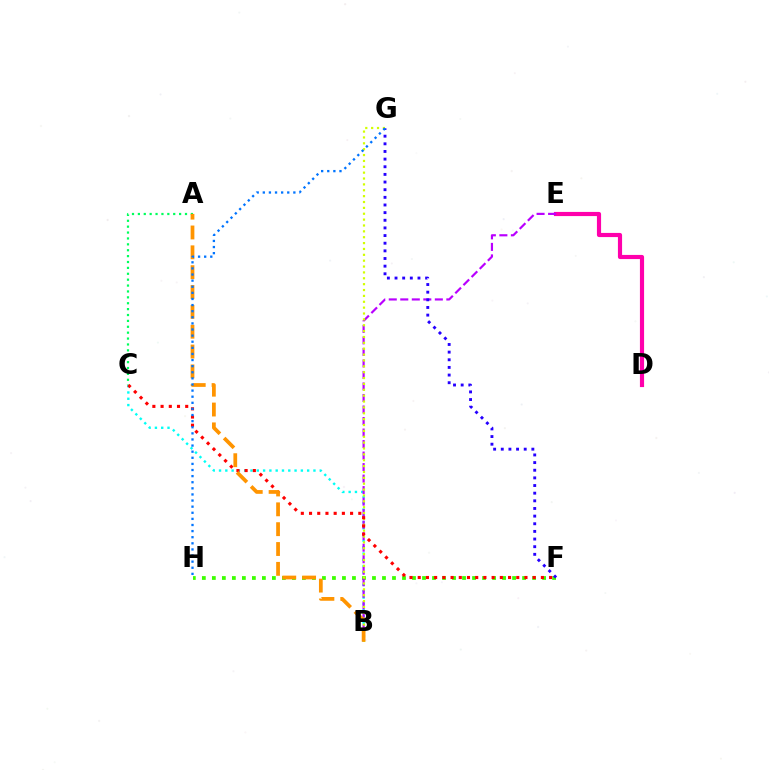{('B', 'C'): [{'color': '#00fff6', 'line_style': 'dotted', 'thickness': 1.71}], ('A', 'C'): [{'color': '#00ff5c', 'line_style': 'dotted', 'thickness': 1.6}], ('D', 'E'): [{'color': '#ff00ac', 'line_style': 'solid', 'thickness': 2.99}], ('F', 'H'): [{'color': '#3dff00', 'line_style': 'dotted', 'thickness': 2.72}], ('B', 'E'): [{'color': '#b900ff', 'line_style': 'dashed', 'thickness': 1.56}], ('B', 'G'): [{'color': '#d1ff00', 'line_style': 'dotted', 'thickness': 1.59}], ('F', 'G'): [{'color': '#2500ff', 'line_style': 'dotted', 'thickness': 2.08}], ('C', 'F'): [{'color': '#ff0000', 'line_style': 'dotted', 'thickness': 2.23}], ('A', 'B'): [{'color': '#ff9400', 'line_style': 'dashed', 'thickness': 2.7}], ('G', 'H'): [{'color': '#0074ff', 'line_style': 'dotted', 'thickness': 1.66}]}